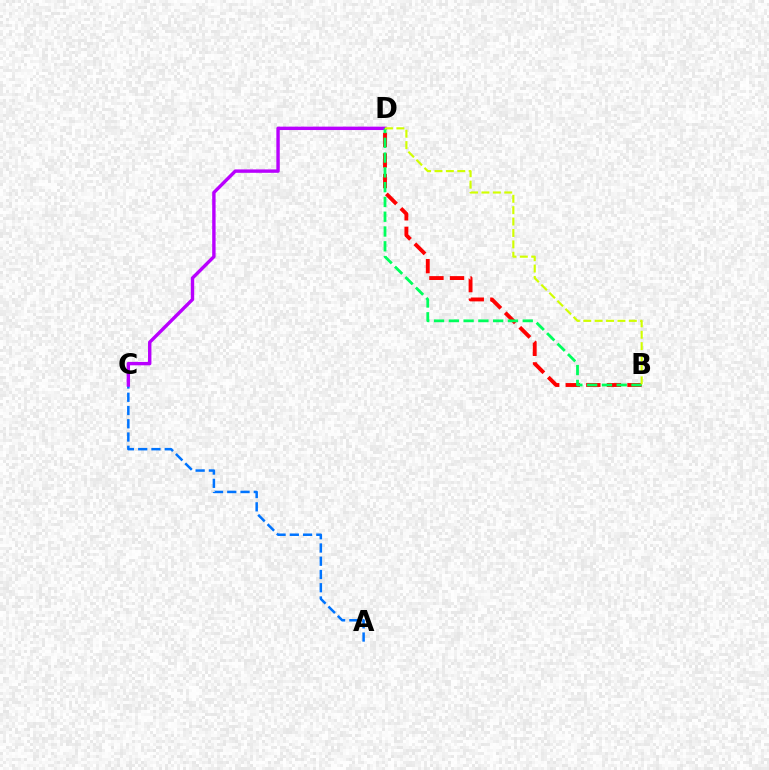{('A', 'C'): [{'color': '#0074ff', 'line_style': 'dashed', 'thickness': 1.8}], ('C', 'D'): [{'color': '#b900ff', 'line_style': 'solid', 'thickness': 2.45}], ('B', 'D'): [{'color': '#ff0000', 'line_style': 'dashed', 'thickness': 2.79}, {'color': '#00ff5c', 'line_style': 'dashed', 'thickness': 2.01}, {'color': '#d1ff00', 'line_style': 'dashed', 'thickness': 1.55}]}